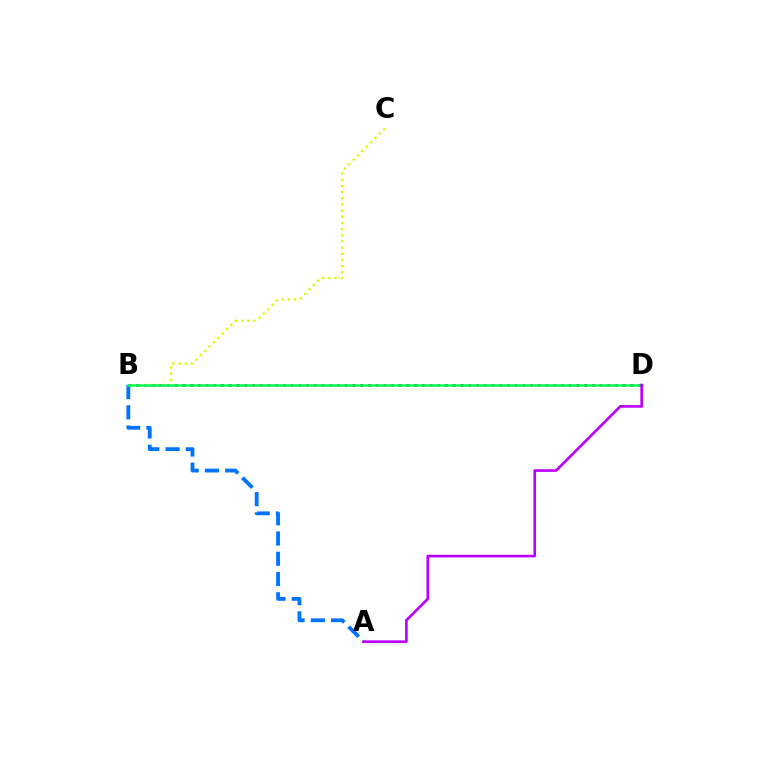{('B', 'D'): [{'color': '#ff0000', 'line_style': 'dotted', 'thickness': 2.1}, {'color': '#00ff5c', 'line_style': 'solid', 'thickness': 1.82}], ('A', 'B'): [{'color': '#0074ff', 'line_style': 'dashed', 'thickness': 2.75}], ('B', 'C'): [{'color': '#d1ff00', 'line_style': 'dotted', 'thickness': 1.68}], ('A', 'D'): [{'color': '#b900ff', 'line_style': 'solid', 'thickness': 1.9}]}